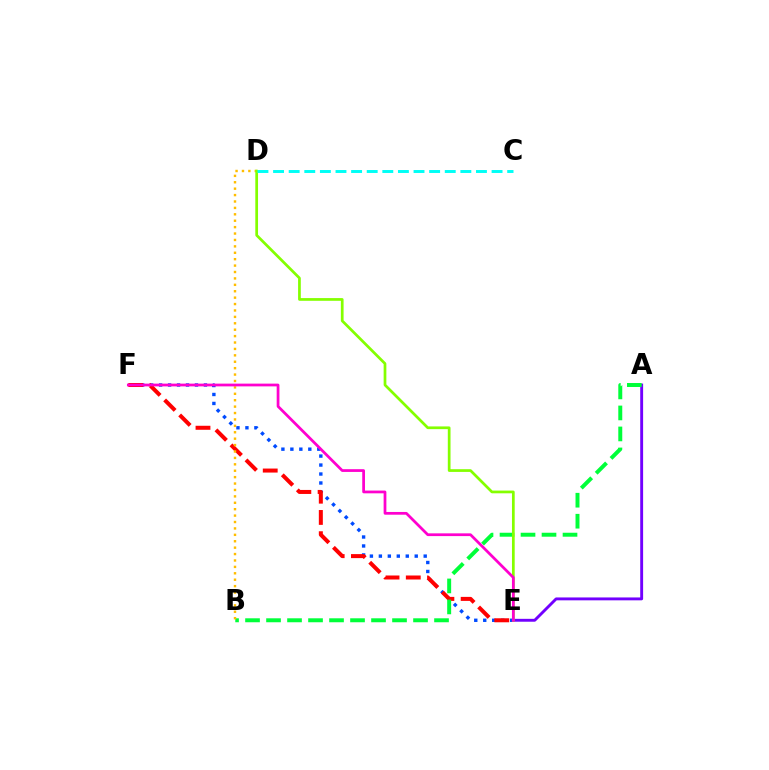{('E', 'F'): [{'color': '#004bff', 'line_style': 'dotted', 'thickness': 2.44}, {'color': '#ff0000', 'line_style': 'dashed', 'thickness': 2.89}, {'color': '#ff00cf', 'line_style': 'solid', 'thickness': 1.98}], ('A', 'E'): [{'color': '#7200ff', 'line_style': 'solid', 'thickness': 2.08}], ('A', 'B'): [{'color': '#00ff39', 'line_style': 'dashed', 'thickness': 2.85}], ('B', 'D'): [{'color': '#ffbd00', 'line_style': 'dotted', 'thickness': 1.74}], ('D', 'E'): [{'color': '#84ff00', 'line_style': 'solid', 'thickness': 1.96}], ('C', 'D'): [{'color': '#00fff6', 'line_style': 'dashed', 'thickness': 2.12}]}